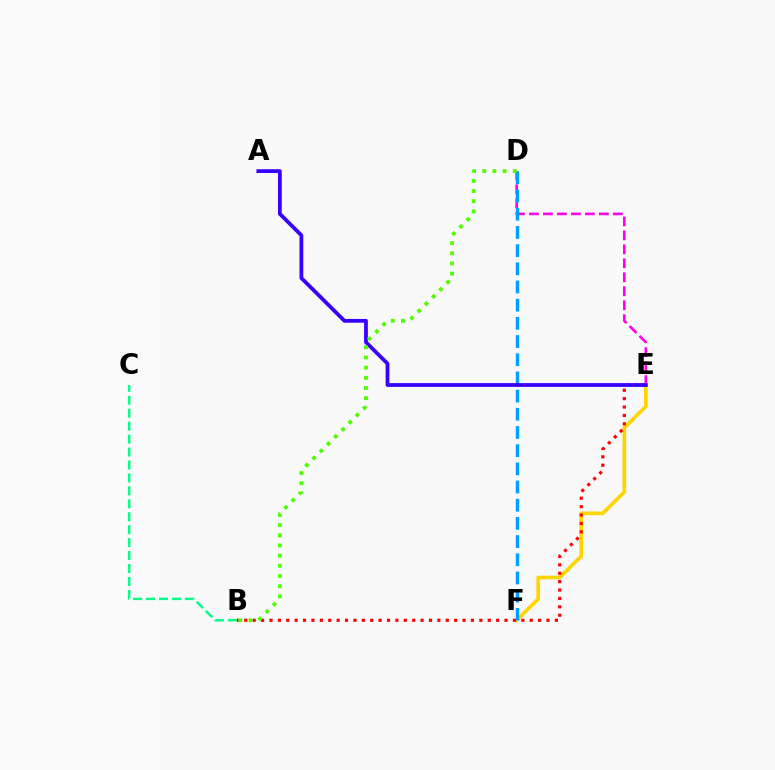{('D', 'E'): [{'color': '#ff00ed', 'line_style': 'dashed', 'thickness': 1.9}], ('E', 'F'): [{'color': '#ffd500', 'line_style': 'solid', 'thickness': 2.65}], ('B', 'E'): [{'color': '#ff0000', 'line_style': 'dotted', 'thickness': 2.28}], ('D', 'F'): [{'color': '#009eff', 'line_style': 'dashed', 'thickness': 2.47}], ('A', 'E'): [{'color': '#3700ff', 'line_style': 'solid', 'thickness': 2.73}], ('B', 'C'): [{'color': '#00ff86', 'line_style': 'dashed', 'thickness': 1.76}], ('B', 'D'): [{'color': '#4fff00', 'line_style': 'dotted', 'thickness': 2.76}]}